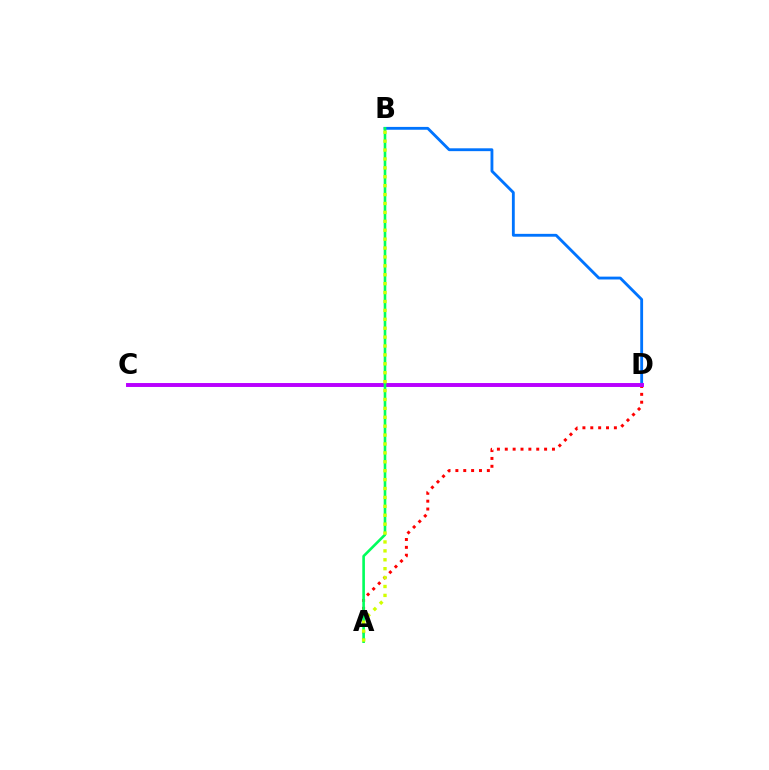{('A', 'D'): [{'color': '#ff0000', 'line_style': 'dotted', 'thickness': 2.14}], ('B', 'D'): [{'color': '#0074ff', 'line_style': 'solid', 'thickness': 2.05}], ('C', 'D'): [{'color': '#b900ff', 'line_style': 'solid', 'thickness': 2.83}], ('A', 'B'): [{'color': '#00ff5c', 'line_style': 'solid', 'thickness': 1.89}, {'color': '#d1ff00', 'line_style': 'dotted', 'thickness': 2.42}]}